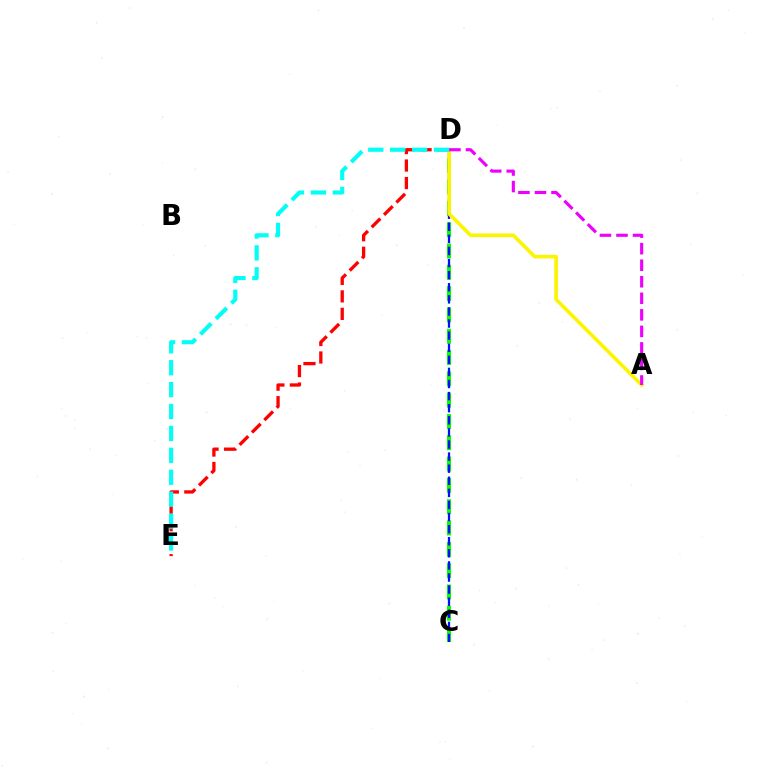{('C', 'D'): [{'color': '#08ff00', 'line_style': 'dashed', 'thickness': 2.9}, {'color': '#0010ff', 'line_style': 'dashed', 'thickness': 1.64}], ('A', 'D'): [{'color': '#fcf500', 'line_style': 'solid', 'thickness': 2.61}, {'color': '#ee00ff', 'line_style': 'dashed', 'thickness': 2.25}], ('D', 'E'): [{'color': '#ff0000', 'line_style': 'dashed', 'thickness': 2.38}, {'color': '#00fff6', 'line_style': 'dashed', 'thickness': 2.98}]}